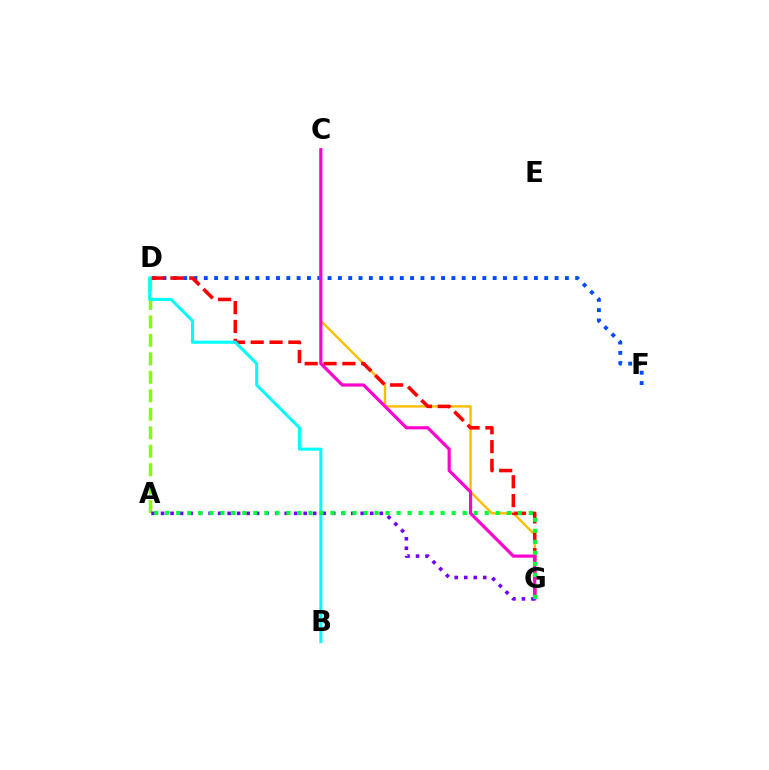{('D', 'F'): [{'color': '#004bff', 'line_style': 'dotted', 'thickness': 2.8}], ('C', 'G'): [{'color': '#ffbd00', 'line_style': 'solid', 'thickness': 1.72}, {'color': '#ff00cf', 'line_style': 'solid', 'thickness': 2.28}], ('A', 'D'): [{'color': '#84ff00', 'line_style': 'dashed', 'thickness': 2.51}], ('D', 'G'): [{'color': '#ff0000', 'line_style': 'dashed', 'thickness': 2.56}], ('B', 'D'): [{'color': '#00fff6', 'line_style': 'solid', 'thickness': 2.19}], ('A', 'G'): [{'color': '#7200ff', 'line_style': 'dotted', 'thickness': 2.58}, {'color': '#00ff39', 'line_style': 'dotted', 'thickness': 2.99}]}